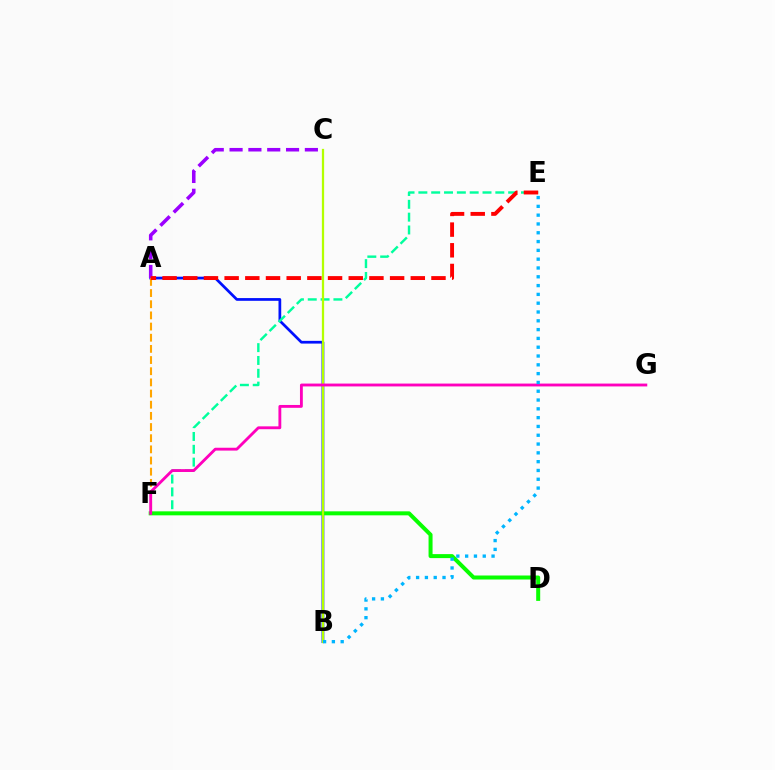{('A', 'B'): [{'color': '#0010ff', 'line_style': 'solid', 'thickness': 1.96}], ('A', 'F'): [{'color': '#ffa500', 'line_style': 'dashed', 'thickness': 1.52}], ('A', 'C'): [{'color': '#9b00ff', 'line_style': 'dashed', 'thickness': 2.56}], ('E', 'F'): [{'color': '#00ff9d', 'line_style': 'dashed', 'thickness': 1.74}], ('D', 'F'): [{'color': '#08ff00', 'line_style': 'solid', 'thickness': 2.88}], ('B', 'C'): [{'color': '#b3ff00', 'line_style': 'solid', 'thickness': 1.62}], ('A', 'E'): [{'color': '#ff0000', 'line_style': 'dashed', 'thickness': 2.81}], ('F', 'G'): [{'color': '#ff00bd', 'line_style': 'solid', 'thickness': 2.05}], ('B', 'E'): [{'color': '#00b5ff', 'line_style': 'dotted', 'thickness': 2.39}]}